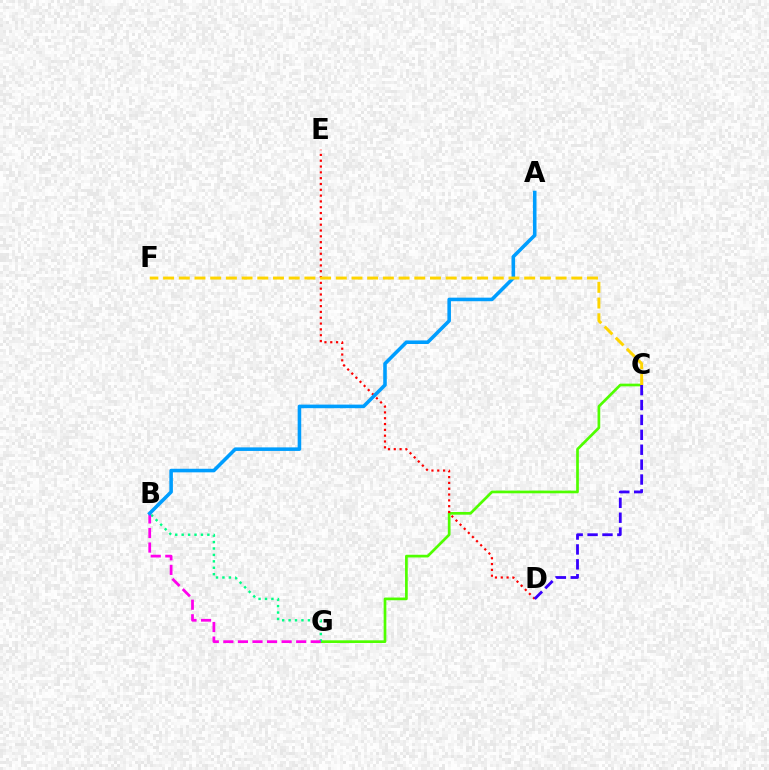{('C', 'G'): [{'color': '#4fff00', 'line_style': 'solid', 'thickness': 1.94}], ('B', 'G'): [{'color': '#00ff86', 'line_style': 'dotted', 'thickness': 1.75}, {'color': '#ff00ed', 'line_style': 'dashed', 'thickness': 1.98}], ('D', 'E'): [{'color': '#ff0000', 'line_style': 'dotted', 'thickness': 1.58}], ('C', 'D'): [{'color': '#3700ff', 'line_style': 'dashed', 'thickness': 2.02}], ('A', 'B'): [{'color': '#009eff', 'line_style': 'solid', 'thickness': 2.57}], ('C', 'F'): [{'color': '#ffd500', 'line_style': 'dashed', 'thickness': 2.13}]}